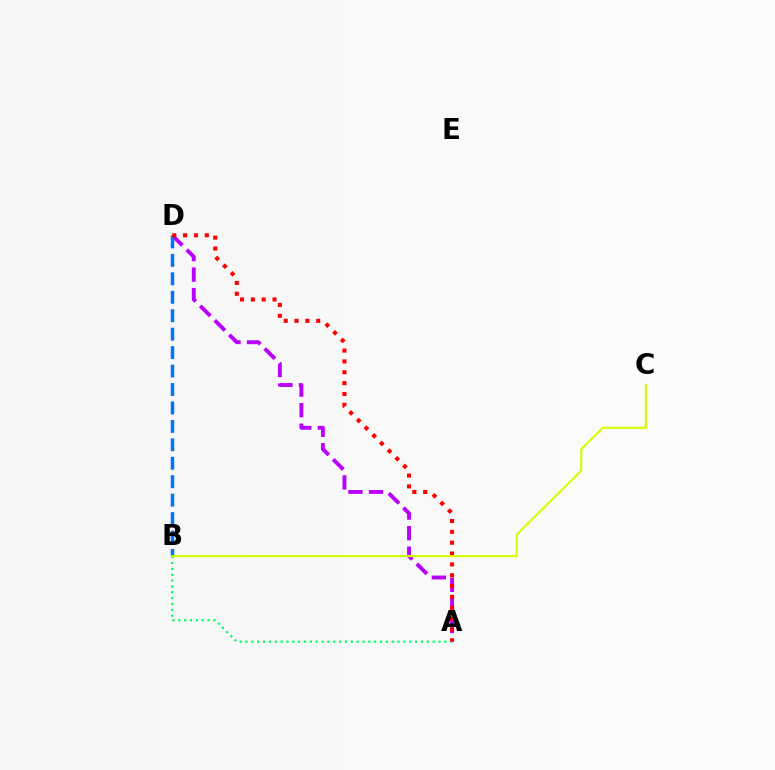{('A', 'D'): [{'color': '#b900ff', 'line_style': 'dashed', 'thickness': 2.79}, {'color': '#ff0000', 'line_style': 'dotted', 'thickness': 2.95}], ('A', 'B'): [{'color': '#00ff5c', 'line_style': 'dotted', 'thickness': 1.59}], ('B', 'D'): [{'color': '#0074ff', 'line_style': 'dashed', 'thickness': 2.51}], ('B', 'C'): [{'color': '#d1ff00', 'line_style': 'solid', 'thickness': 1.51}]}